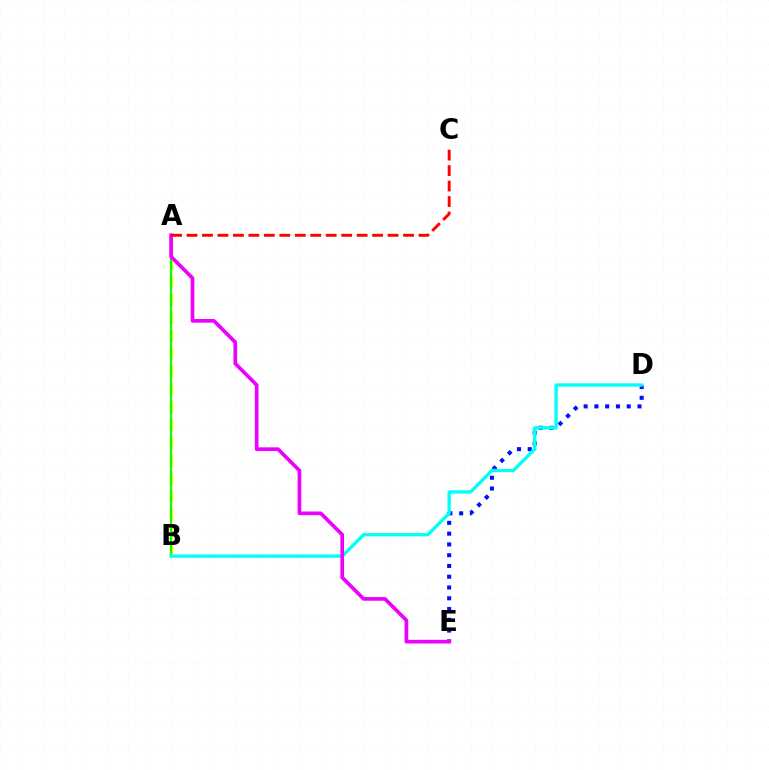{('A', 'B'): [{'color': '#fcf500', 'line_style': 'dashed', 'thickness': 2.43}, {'color': '#08ff00', 'line_style': 'solid', 'thickness': 1.53}], ('D', 'E'): [{'color': '#0010ff', 'line_style': 'dotted', 'thickness': 2.93}], ('B', 'D'): [{'color': '#00fff6', 'line_style': 'solid', 'thickness': 2.38}], ('A', 'E'): [{'color': '#ee00ff', 'line_style': 'solid', 'thickness': 2.65}], ('A', 'C'): [{'color': '#ff0000', 'line_style': 'dashed', 'thickness': 2.1}]}